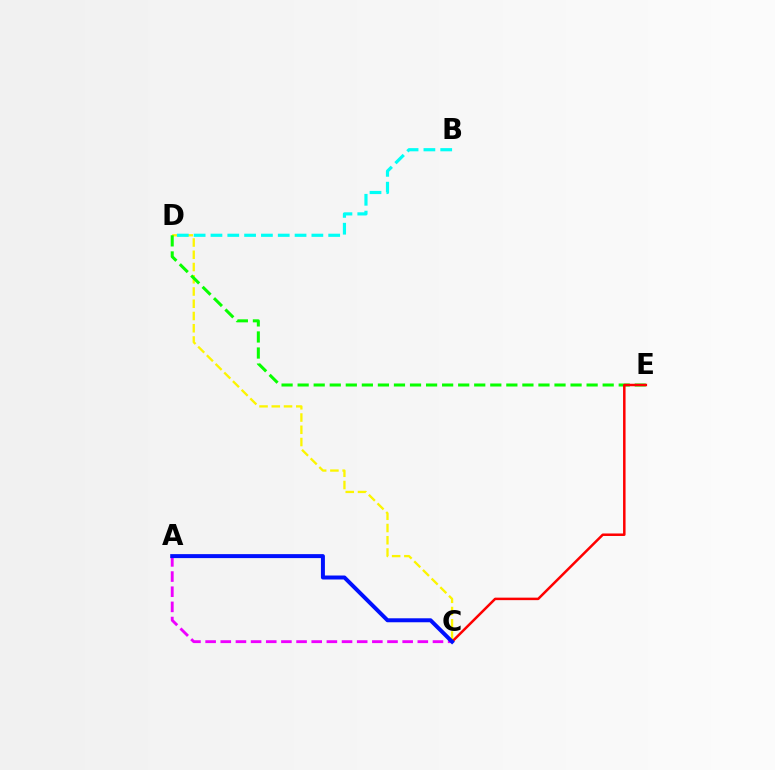{('A', 'C'): [{'color': '#ee00ff', 'line_style': 'dashed', 'thickness': 2.06}, {'color': '#0010ff', 'line_style': 'solid', 'thickness': 2.86}], ('C', 'D'): [{'color': '#fcf500', 'line_style': 'dashed', 'thickness': 1.66}], ('D', 'E'): [{'color': '#08ff00', 'line_style': 'dashed', 'thickness': 2.18}], ('C', 'E'): [{'color': '#ff0000', 'line_style': 'solid', 'thickness': 1.8}], ('B', 'D'): [{'color': '#00fff6', 'line_style': 'dashed', 'thickness': 2.28}]}